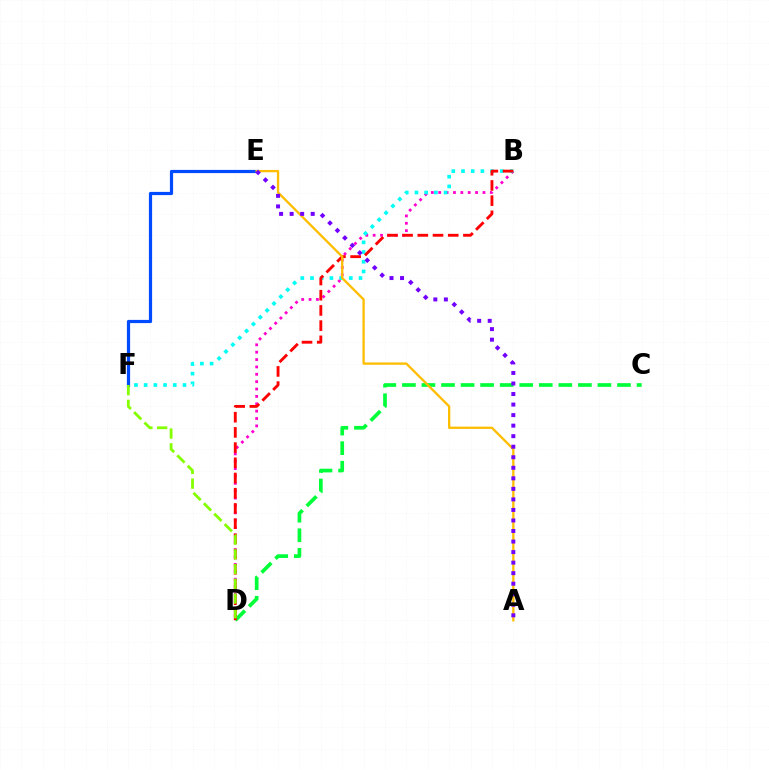{('E', 'F'): [{'color': '#004bff', 'line_style': 'solid', 'thickness': 2.3}], ('C', 'D'): [{'color': '#00ff39', 'line_style': 'dashed', 'thickness': 2.66}], ('B', 'D'): [{'color': '#ff00cf', 'line_style': 'dotted', 'thickness': 2.0}, {'color': '#ff0000', 'line_style': 'dashed', 'thickness': 2.07}], ('B', 'F'): [{'color': '#00fff6', 'line_style': 'dotted', 'thickness': 2.64}], ('D', 'F'): [{'color': '#84ff00', 'line_style': 'dashed', 'thickness': 2.0}], ('A', 'E'): [{'color': '#ffbd00', 'line_style': 'solid', 'thickness': 1.66}, {'color': '#7200ff', 'line_style': 'dotted', 'thickness': 2.86}]}